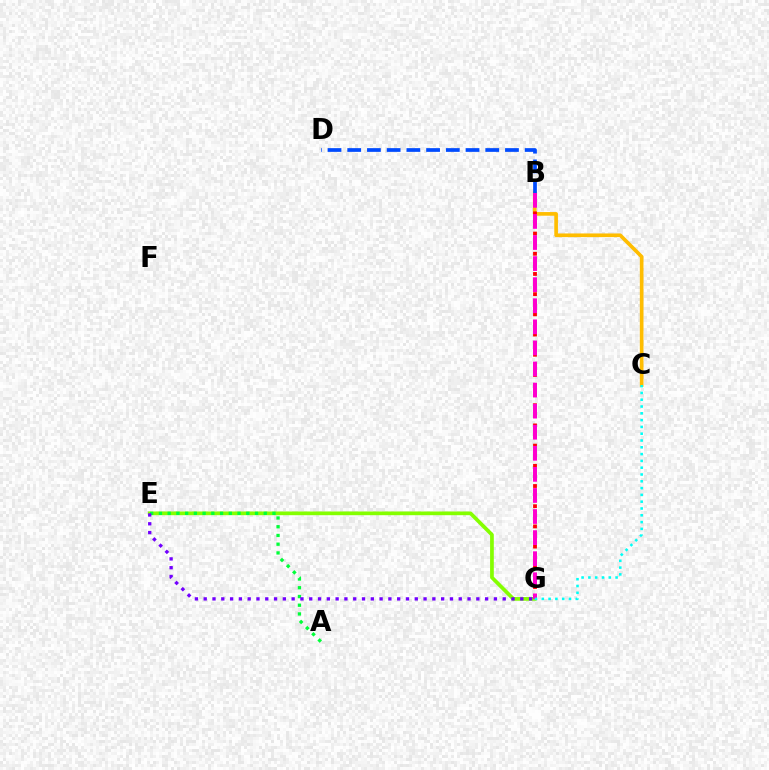{('E', 'G'): [{'color': '#84ff00', 'line_style': 'solid', 'thickness': 2.67}, {'color': '#7200ff', 'line_style': 'dotted', 'thickness': 2.39}], ('B', 'C'): [{'color': '#ffbd00', 'line_style': 'solid', 'thickness': 2.63}], ('A', 'E'): [{'color': '#00ff39', 'line_style': 'dotted', 'thickness': 2.37}], ('B', 'G'): [{'color': '#ff0000', 'line_style': 'dotted', 'thickness': 2.74}, {'color': '#ff00cf', 'line_style': 'dashed', 'thickness': 2.86}], ('B', 'D'): [{'color': '#004bff', 'line_style': 'dashed', 'thickness': 2.68}], ('C', 'G'): [{'color': '#00fff6', 'line_style': 'dotted', 'thickness': 1.85}]}